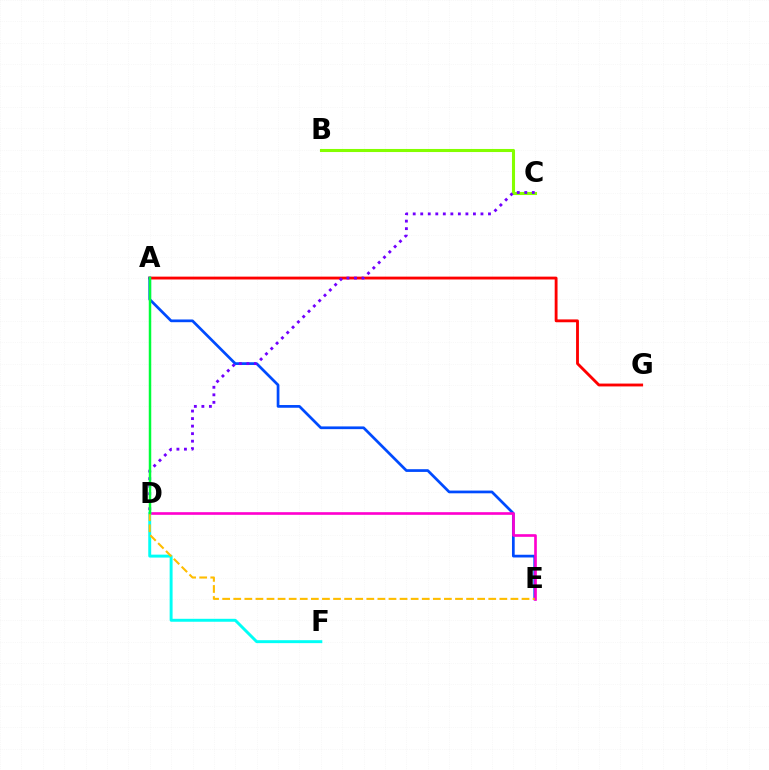{('A', 'G'): [{'color': '#ff0000', 'line_style': 'solid', 'thickness': 2.05}], ('A', 'E'): [{'color': '#004bff', 'line_style': 'solid', 'thickness': 1.96}], ('B', 'C'): [{'color': '#84ff00', 'line_style': 'solid', 'thickness': 2.21}], ('D', 'E'): [{'color': '#ff00cf', 'line_style': 'solid', 'thickness': 1.91}, {'color': '#ffbd00', 'line_style': 'dashed', 'thickness': 1.51}], ('D', 'F'): [{'color': '#00fff6', 'line_style': 'solid', 'thickness': 2.12}], ('C', 'D'): [{'color': '#7200ff', 'line_style': 'dotted', 'thickness': 2.05}], ('A', 'D'): [{'color': '#00ff39', 'line_style': 'solid', 'thickness': 1.79}]}